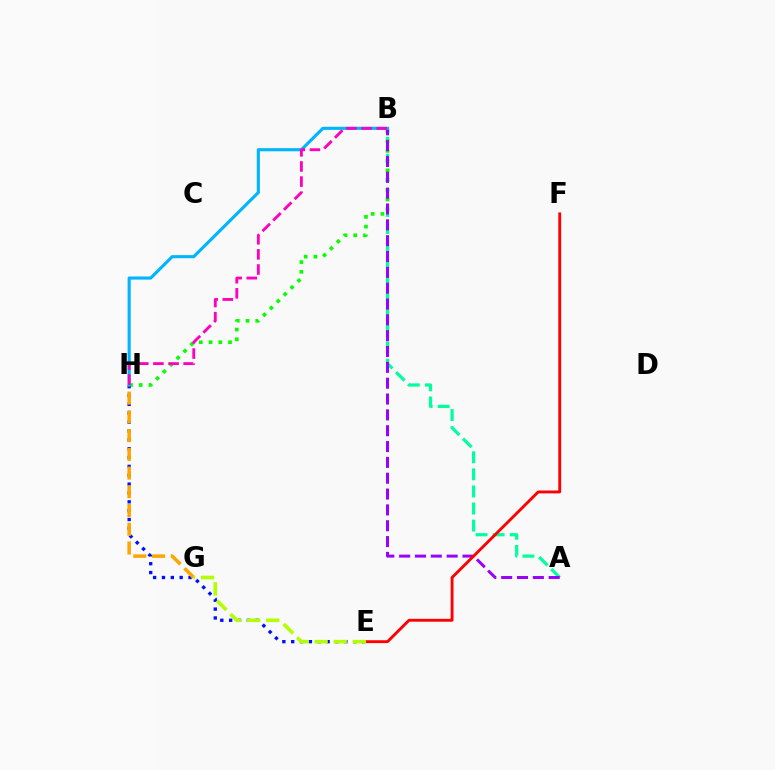{('A', 'B'): [{'color': '#00ff9d', 'line_style': 'dashed', 'thickness': 2.32}, {'color': '#9b00ff', 'line_style': 'dashed', 'thickness': 2.15}], ('B', 'H'): [{'color': '#08ff00', 'line_style': 'dotted', 'thickness': 2.64}, {'color': '#00b5ff', 'line_style': 'solid', 'thickness': 2.25}, {'color': '#ff00bd', 'line_style': 'dashed', 'thickness': 2.05}], ('E', 'H'): [{'color': '#0010ff', 'line_style': 'dotted', 'thickness': 2.41}], ('E', 'F'): [{'color': '#ff0000', 'line_style': 'solid', 'thickness': 2.07}], ('G', 'H'): [{'color': '#ffa500', 'line_style': 'dashed', 'thickness': 2.55}], ('E', 'G'): [{'color': '#b3ff00', 'line_style': 'dashed', 'thickness': 2.59}]}